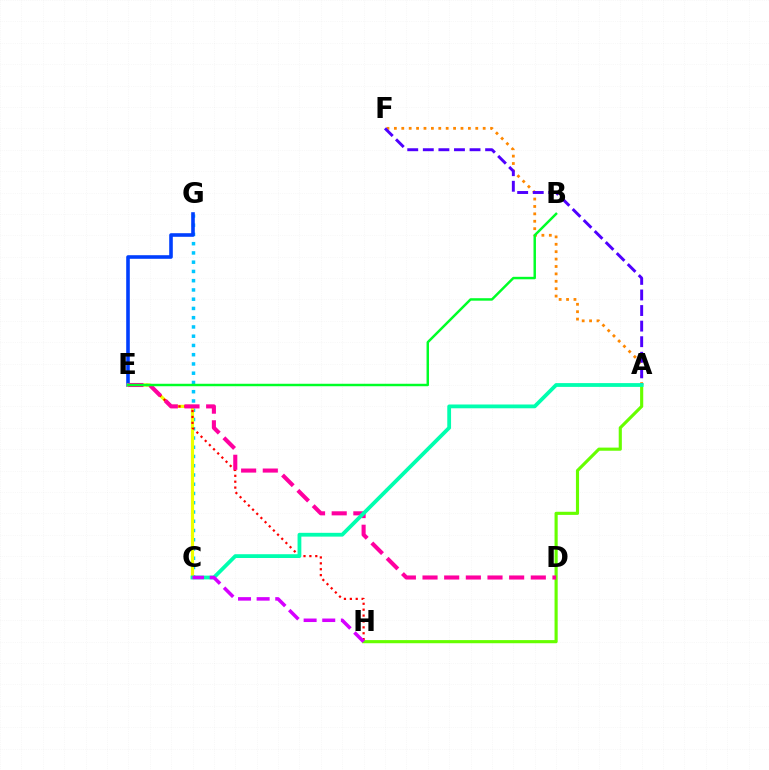{('C', 'G'): [{'color': '#00c7ff', 'line_style': 'dotted', 'thickness': 2.51}], ('E', 'G'): [{'color': '#003fff', 'line_style': 'solid', 'thickness': 2.59}], ('A', 'H'): [{'color': '#66ff00', 'line_style': 'solid', 'thickness': 2.26}], ('C', 'E'): [{'color': '#eeff00', 'line_style': 'solid', 'thickness': 2.29}], ('E', 'H'): [{'color': '#ff0000', 'line_style': 'dotted', 'thickness': 1.6}], ('A', 'F'): [{'color': '#ff8800', 'line_style': 'dotted', 'thickness': 2.01}, {'color': '#4f00ff', 'line_style': 'dashed', 'thickness': 2.12}], ('D', 'E'): [{'color': '#ff00a0', 'line_style': 'dashed', 'thickness': 2.94}], ('B', 'E'): [{'color': '#00ff27', 'line_style': 'solid', 'thickness': 1.77}], ('A', 'C'): [{'color': '#00ffaf', 'line_style': 'solid', 'thickness': 2.73}], ('C', 'H'): [{'color': '#d600ff', 'line_style': 'dashed', 'thickness': 2.53}]}